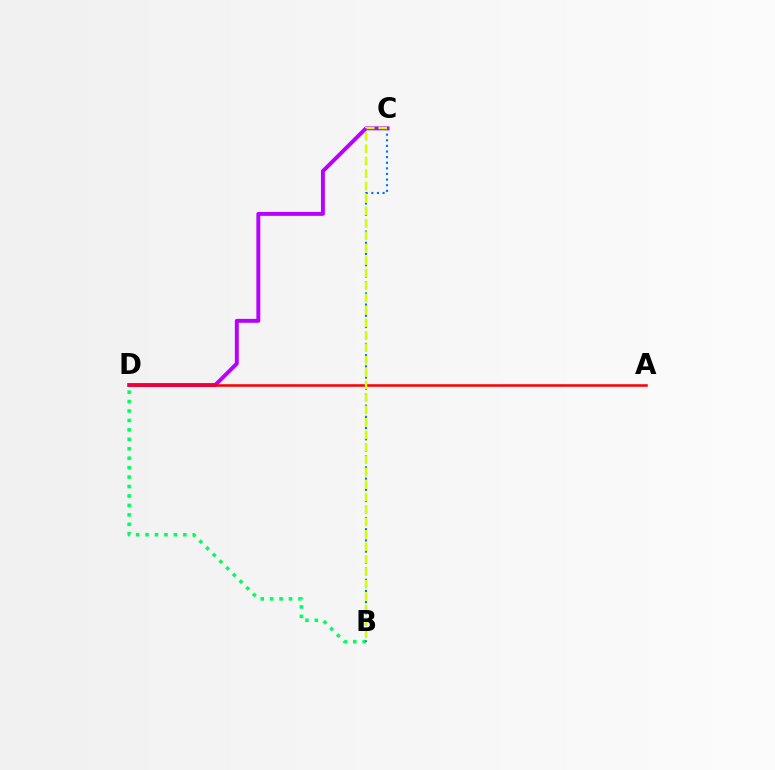{('B', 'D'): [{'color': '#00ff5c', 'line_style': 'dotted', 'thickness': 2.57}], ('C', 'D'): [{'color': '#b900ff', 'line_style': 'solid', 'thickness': 2.83}], ('A', 'D'): [{'color': '#ff0000', 'line_style': 'solid', 'thickness': 1.84}], ('B', 'C'): [{'color': '#0074ff', 'line_style': 'dotted', 'thickness': 1.53}, {'color': '#d1ff00', 'line_style': 'dashed', 'thickness': 1.69}]}